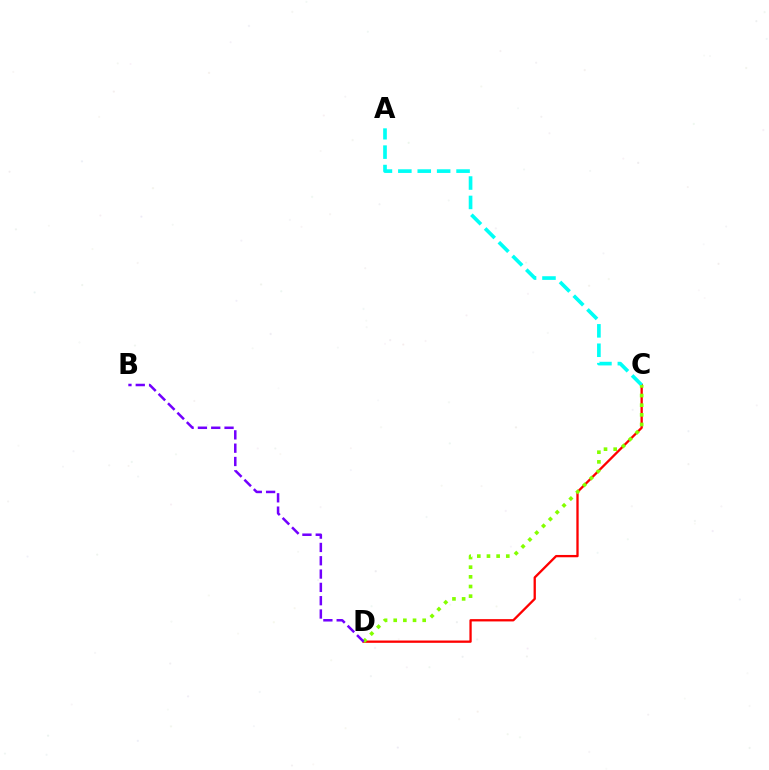{('C', 'D'): [{'color': '#ff0000', 'line_style': 'solid', 'thickness': 1.66}, {'color': '#84ff00', 'line_style': 'dotted', 'thickness': 2.62}], ('A', 'C'): [{'color': '#00fff6', 'line_style': 'dashed', 'thickness': 2.64}], ('B', 'D'): [{'color': '#7200ff', 'line_style': 'dashed', 'thickness': 1.81}]}